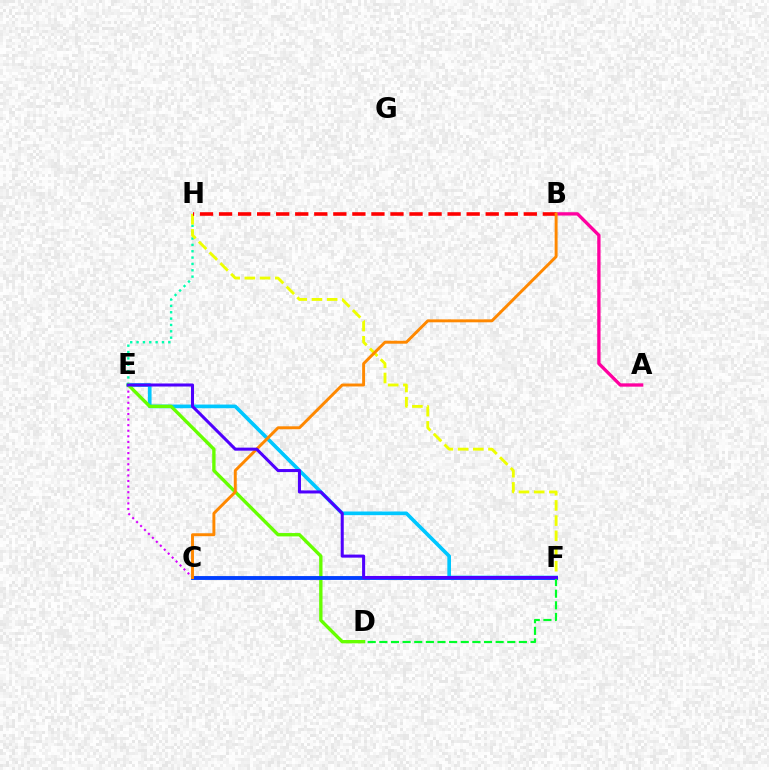{('E', 'F'): [{'color': '#00c7ff', 'line_style': 'solid', 'thickness': 2.63}, {'color': '#4f00ff', 'line_style': 'solid', 'thickness': 2.19}], ('C', 'E'): [{'color': '#d600ff', 'line_style': 'dotted', 'thickness': 1.52}], ('E', 'H'): [{'color': '#00ffaf', 'line_style': 'dotted', 'thickness': 1.73}], ('F', 'H'): [{'color': '#eeff00', 'line_style': 'dashed', 'thickness': 2.06}], ('A', 'B'): [{'color': '#ff00a0', 'line_style': 'solid', 'thickness': 2.39}], ('D', 'E'): [{'color': '#66ff00', 'line_style': 'solid', 'thickness': 2.41}], ('C', 'F'): [{'color': '#003fff', 'line_style': 'solid', 'thickness': 2.79}], ('B', 'H'): [{'color': '#ff0000', 'line_style': 'dashed', 'thickness': 2.59}], ('D', 'F'): [{'color': '#00ff27', 'line_style': 'dashed', 'thickness': 1.58}], ('B', 'C'): [{'color': '#ff8800', 'line_style': 'solid', 'thickness': 2.11}]}